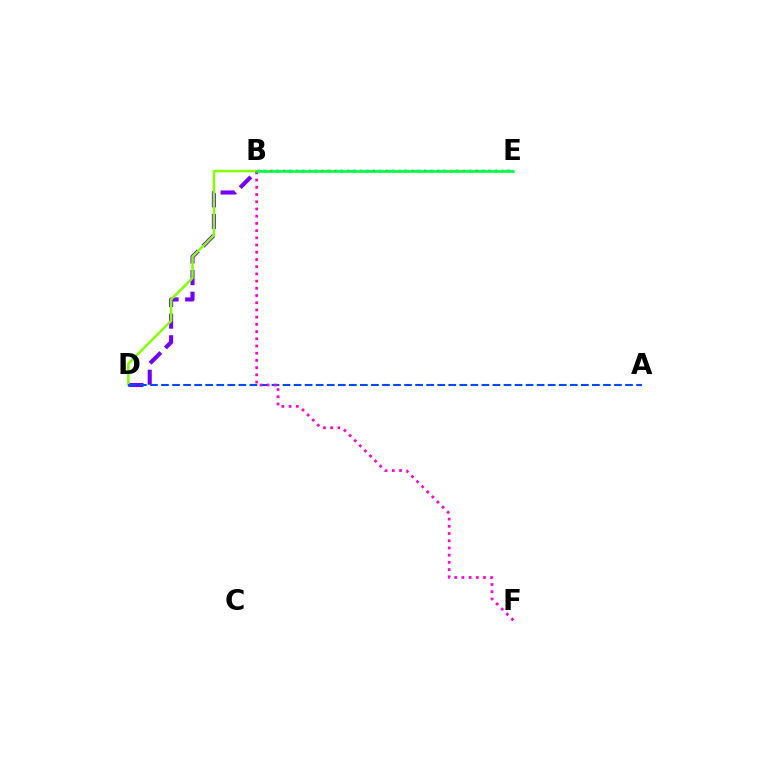{('B', 'E'): [{'color': '#ff0000', 'line_style': 'dotted', 'thickness': 1.75}, {'color': '#ffbd00', 'line_style': 'dotted', 'thickness': 1.54}, {'color': '#00fff6', 'line_style': 'dashed', 'thickness': 1.75}, {'color': '#00ff39', 'line_style': 'solid', 'thickness': 1.8}], ('B', 'D'): [{'color': '#7200ff', 'line_style': 'dashed', 'thickness': 2.94}, {'color': '#84ff00', 'line_style': 'solid', 'thickness': 1.8}], ('A', 'D'): [{'color': '#004bff', 'line_style': 'dashed', 'thickness': 1.5}], ('B', 'F'): [{'color': '#ff00cf', 'line_style': 'dotted', 'thickness': 1.96}]}